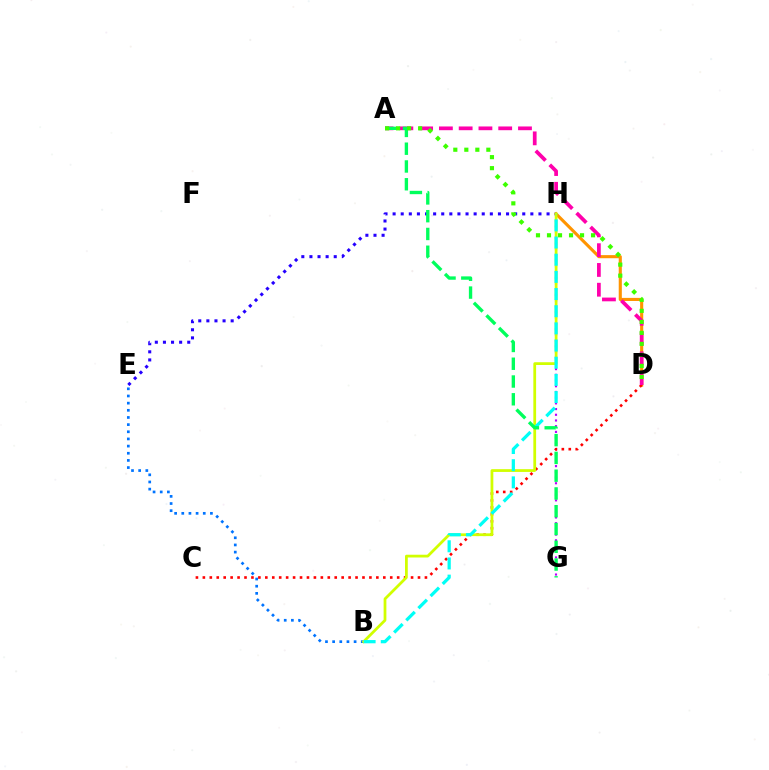{('E', 'H'): [{'color': '#2500ff', 'line_style': 'dotted', 'thickness': 2.2}], ('D', 'H'): [{'color': '#ff9400', 'line_style': 'solid', 'thickness': 2.24}], ('G', 'H'): [{'color': '#b900ff', 'line_style': 'dotted', 'thickness': 1.55}], ('C', 'D'): [{'color': '#ff0000', 'line_style': 'dotted', 'thickness': 1.89}], ('A', 'D'): [{'color': '#ff00ac', 'line_style': 'dashed', 'thickness': 2.69}, {'color': '#3dff00', 'line_style': 'dotted', 'thickness': 2.99}], ('B', 'E'): [{'color': '#0074ff', 'line_style': 'dotted', 'thickness': 1.94}], ('B', 'H'): [{'color': '#d1ff00', 'line_style': 'solid', 'thickness': 1.99}, {'color': '#00fff6', 'line_style': 'dashed', 'thickness': 2.33}], ('A', 'G'): [{'color': '#00ff5c', 'line_style': 'dashed', 'thickness': 2.41}]}